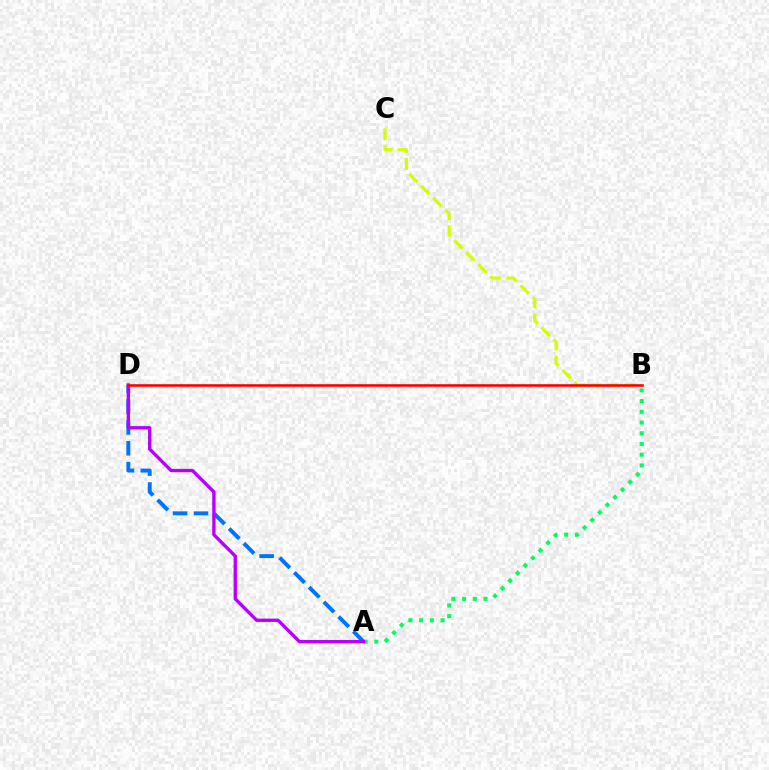{('A', 'D'): [{'color': '#0074ff', 'line_style': 'dashed', 'thickness': 2.83}, {'color': '#b900ff', 'line_style': 'solid', 'thickness': 2.41}], ('A', 'B'): [{'color': '#00ff5c', 'line_style': 'dotted', 'thickness': 2.91}], ('B', 'C'): [{'color': '#d1ff00', 'line_style': 'dashed', 'thickness': 2.31}], ('B', 'D'): [{'color': '#ff0000', 'line_style': 'solid', 'thickness': 1.88}]}